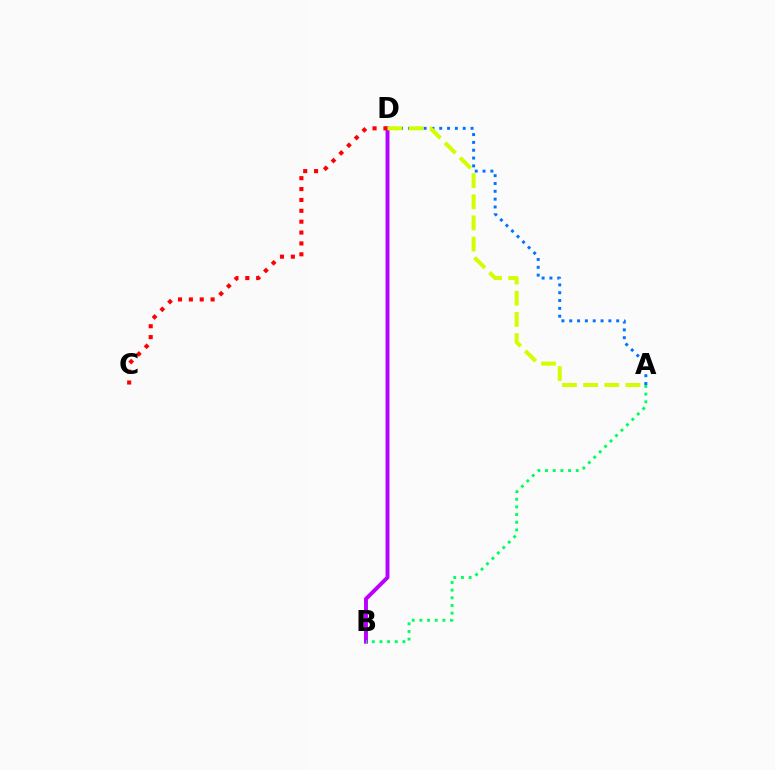{('B', 'D'): [{'color': '#b900ff', 'line_style': 'solid', 'thickness': 2.82}], ('C', 'D'): [{'color': '#ff0000', 'line_style': 'dotted', 'thickness': 2.96}], ('A', 'D'): [{'color': '#0074ff', 'line_style': 'dotted', 'thickness': 2.13}, {'color': '#d1ff00', 'line_style': 'dashed', 'thickness': 2.88}], ('A', 'B'): [{'color': '#00ff5c', 'line_style': 'dotted', 'thickness': 2.08}]}